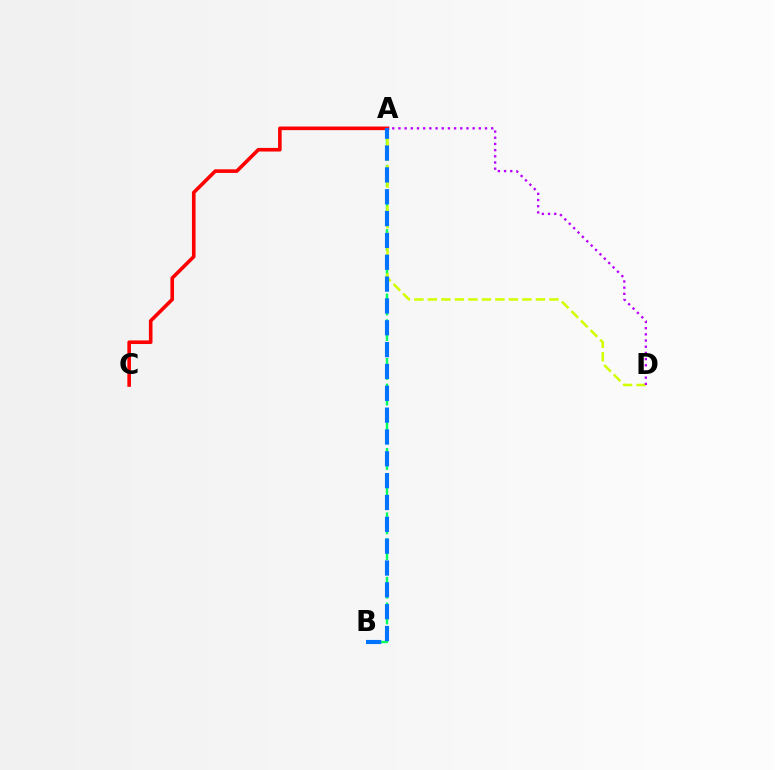{('A', 'B'): [{'color': '#00ff5c', 'line_style': 'dashed', 'thickness': 1.75}, {'color': '#0074ff', 'line_style': 'dashed', 'thickness': 2.97}], ('A', 'C'): [{'color': '#ff0000', 'line_style': 'solid', 'thickness': 2.6}], ('A', 'D'): [{'color': '#d1ff00', 'line_style': 'dashed', 'thickness': 1.83}, {'color': '#b900ff', 'line_style': 'dotted', 'thickness': 1.68}]}